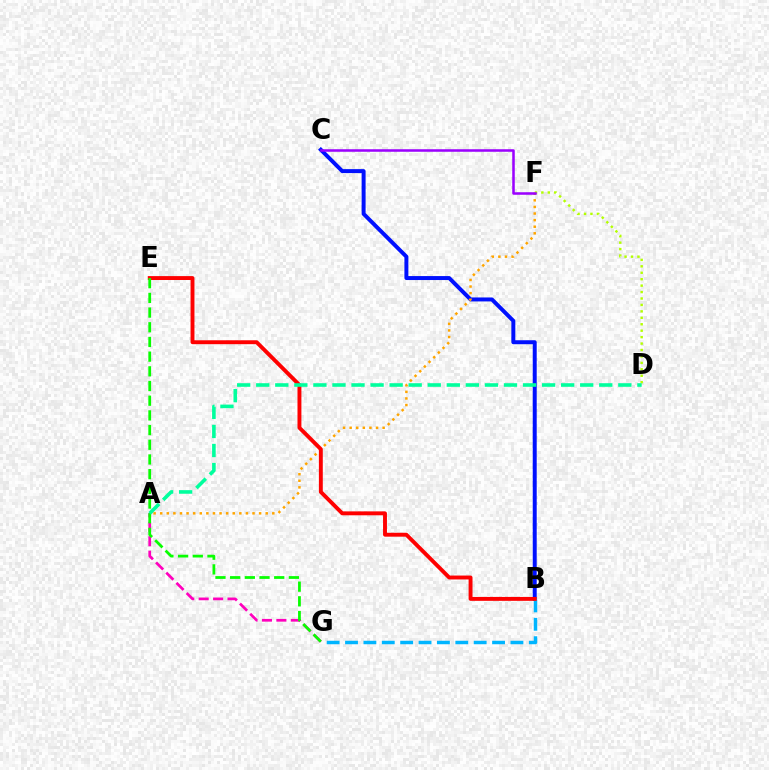{('B', 'C'): [{'color': '#0010ff', 'line_style': 'solid', 'thickness': 2.86}], ('A', 'G'): [{'color': '#ff00bd', 'line_style': 'dashed', 'thickness': 1.96}], ('B', 'G'): [{'color': '#00b5ff', 'line_style': 'dashed', 'thickness': 2.5}], ('A', 'F'): [{'color': '#ffa500', 'line_style': 'dotted', 'thickness': 1.79}], ('B', 'E'): [{'color': '#ff0000', 'line_style': 'solid', 'thickness': 2.81}], ('E', 'G'): [{'color': '#08ff00', 'line_style': 'dashed', 'thickness': 2.0}], ('D', 'F'): [{'color': '#b3ff00', 'line_style': 'dotted', 'thickness': 1.75}], ('A', 'D'): [{'color': '#00ff9d', 'line_style': 'dashed', 'thickness': 2.59}], ('C', 'F'): [{'color': '#9b00ff', 'line_style': 'solid', 'thickness': 1.82}]}